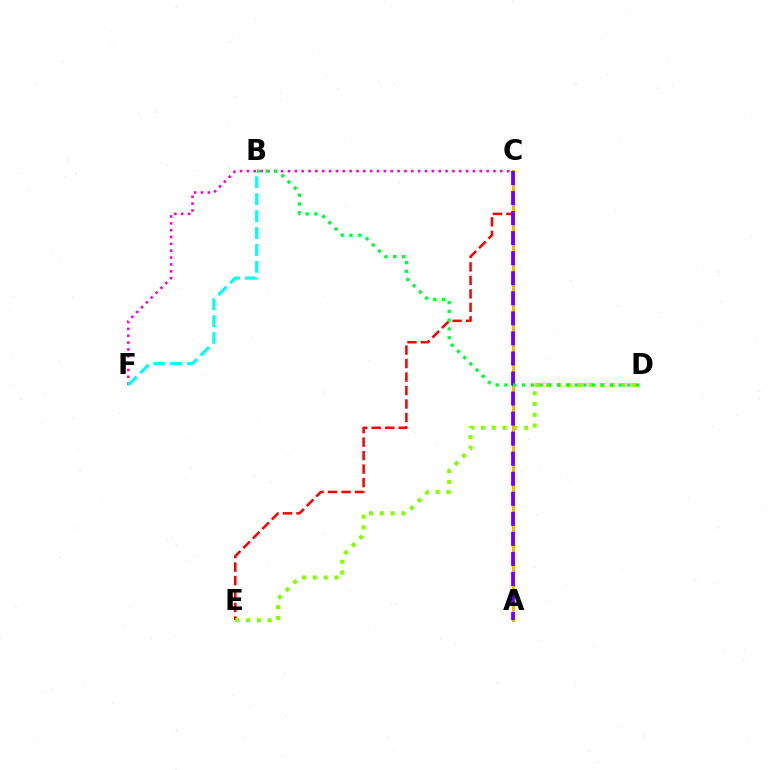{('C', 'E'): [{'color': '#ff0000', 'line_style': 'dashed', 'thickness': 1.83}], ('D', 'E'): [{'color': '#84ff00', 'line_style': 'dotted', 'thickness': 2.93}], ('C', 'F'): [{'color': '#ff00cf', 'line_style': 'dotted', 'thickness': 1.86}], ('A', 'C'): [{'color': '#004bff', 'line_style': 'solid', 'thickness': 2.08}, {'color': '#ffbd00', 'line_style': 'solid', 'thickness': 2.02}, {'color': '#7200ff', 'line_style': 'dashed', 'thickness': 2.72}], ('B', 'F'): [{'color': '#00fff6', 'line_style': 'dashed', 'thickness': 2.3}], ('B', 'D'): [{'color': '#00ff39', 'line_style': 'dotted', 'thickness': 2.39}]}